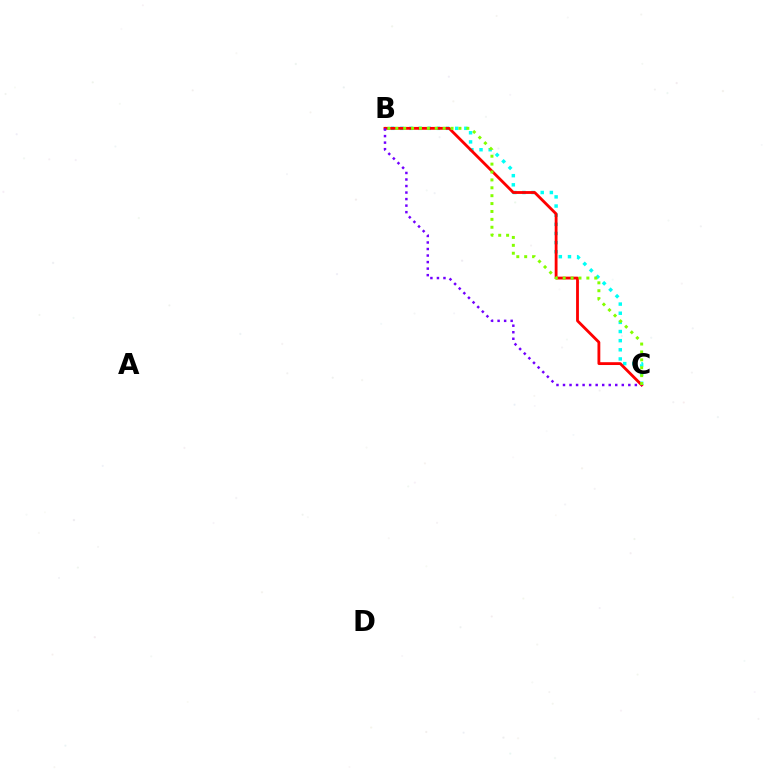{('B', 'C'): [{'color': '#00fff6', 'line_style': 'dotted', 'thickness': 2.48}, {'color': '#ff0000', 'line_style': 'solid', 'thickness': 2.03}, {'color': '#7200ff', 'line_style': 'dotted', 'thickness': 1.77}, {'color': '#84ff00', 'line_style': 'dotted', 'thickness': 2.14}]}